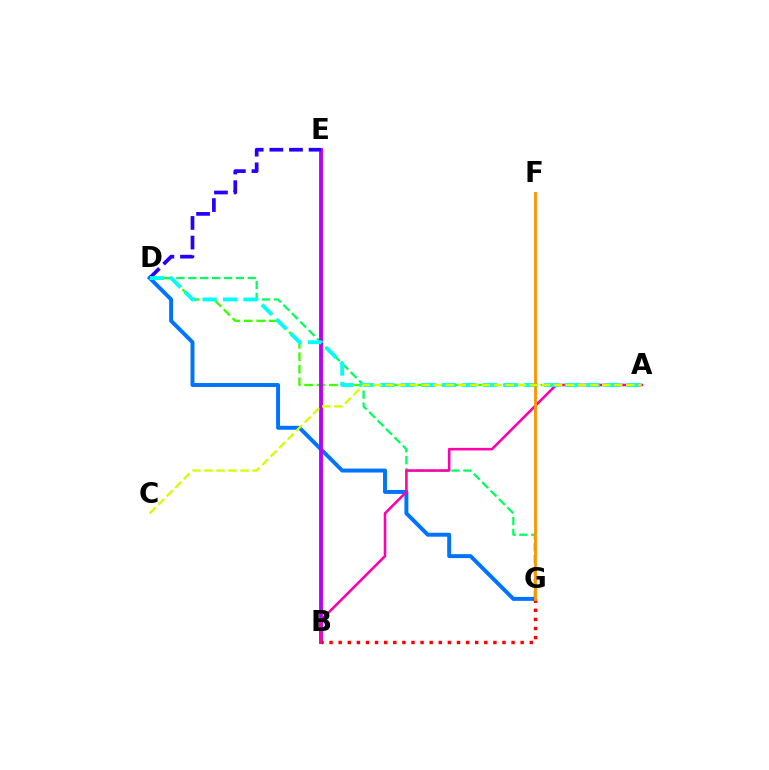{('A', 'D'): [{'color': '#3dff00', 'line_style': 'dashed', 'thickness': 1.69}, {'color': '#00fff6', 'line_style': 'dashed', 'thickness': 2.79}], ('D', 'G'): [{'color': '#00ff5c', 'line_style': 'dashed', 'thickness': 1.62}, {'color': '#0074ff', 'line_style': 'solid', 'thickness': 2.84}], ('B', 'E'): [{'color': '#b900ff', 'line_style': 'solid', 'thickness': 2.77}], ('A', 'B'): [{'color': '#ff00ac', 'line_style': 'solid', 'thickness': 1.85}], ('D', 'E'): [{'color': '#2500ff', 'line_style': 'dashed', 'thickness': 2.67}], ('B', 'G'): [{'color': '#ff0000', 'line_style': 'dotted', 'thickness': 2.47}], ('F', 'G'): [{'color': '#ff9400', 'line_style': 'solid', 'thickness': 2.04}], ('A', 'C'): [{'color': '#d1ff00', 'line_style': 'dashed', 'thickness': 1.63}]}